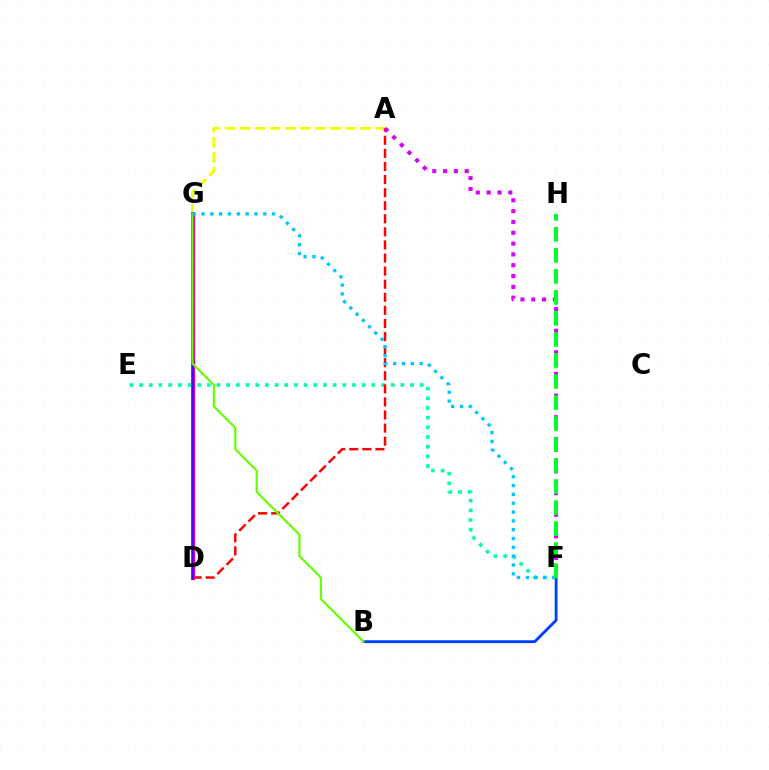{('E', 'F'): [{'color': '#00ffaf', 'line_style': 'dotted', 'thickness': 2.63}], ('D', 'G'): [{'color': '#ff8800', 'line_style': 'solid', 'thickness': 2.45}, {'color': '#ff00a0', 'line_style': 'solid', 'thickness': 2.87}, {'color': '#4f00ff', 'line_style': 'solid', 'thickness': 1.65}], ('A', 'G'): [{'color': '#eeff00', 'line_style': 'dashed', 'thickness': 2.04}], ('A', 'D'): [{'color': '#ff0000', 'line_style': 'dashed', 'thickness': 1.78}], ('B', 'F'): [{'color': '#003fff', 'line_style': 'solid', 'thickness': 2.06}], ('A', 'F'): [{'color': '#d600ff', 'line_style': 'dotted', 'thickness': 2.94}], ('B', 'G'): [{'color': '#66ff00', 'line_style': 'solid', 'thickness': 1.56}], ('F', 'G'): [{'color': '#00c7ff', 'line_style': 'dotted', 'thickness': 2.4}], ('F', 'H'): [{'color': '#00ff27', 'line_style': 'dashed', 'thickness': 2.86}]}